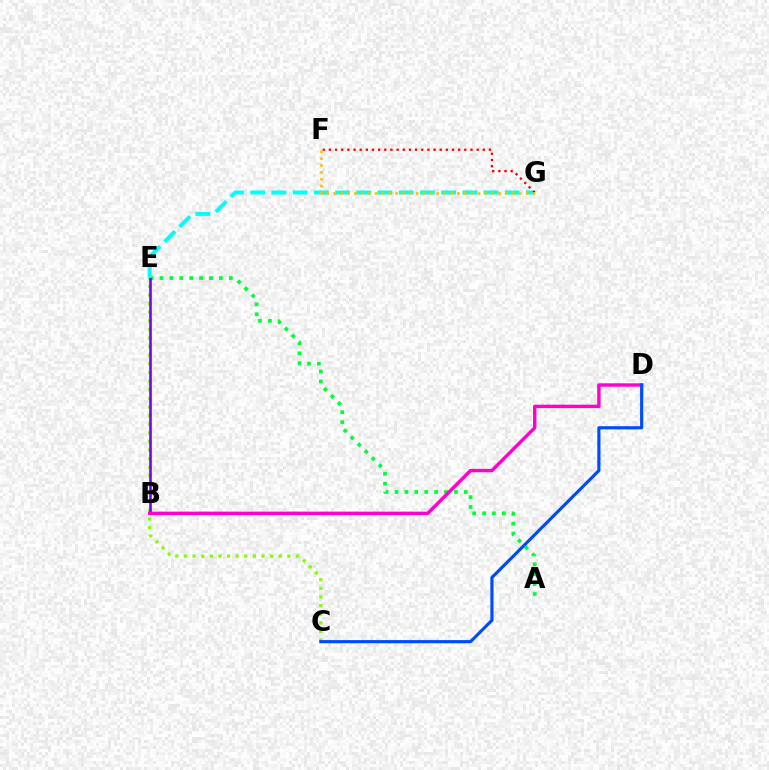{('C', 'E'): [{'color': '#84ff00', 'line_style': 'dotted', 'thickness': 2.34}], ('A', 'E'): [{'color': '#00ff39', 'line_style': 'dotted', 'thickness': 2.69}], ('B', 'E'): [{'color': '#7200ff', 'line_style': 'solid', 'thickness': 1.86}], ('E', 'G'): [{'color': '#00fff6', 'line_style': 'dashed', 'thickness': 2.88}], ('F', 'G'): [{'color': '#ff0000', 'line_style': 'dotted', 'thickness': 1.67}, {'color': '#ffbd00', 'line_style': 'dotted', 'thickness': 1.87}], ('B', 'D'): [{'color': '#ff00cf', 'line_style': 'solid', 'thickness': 2.45}], ('C', 'D'): [{'color': '#004bff', 'line_style': 'solid', 'thickness': 2.27}]}